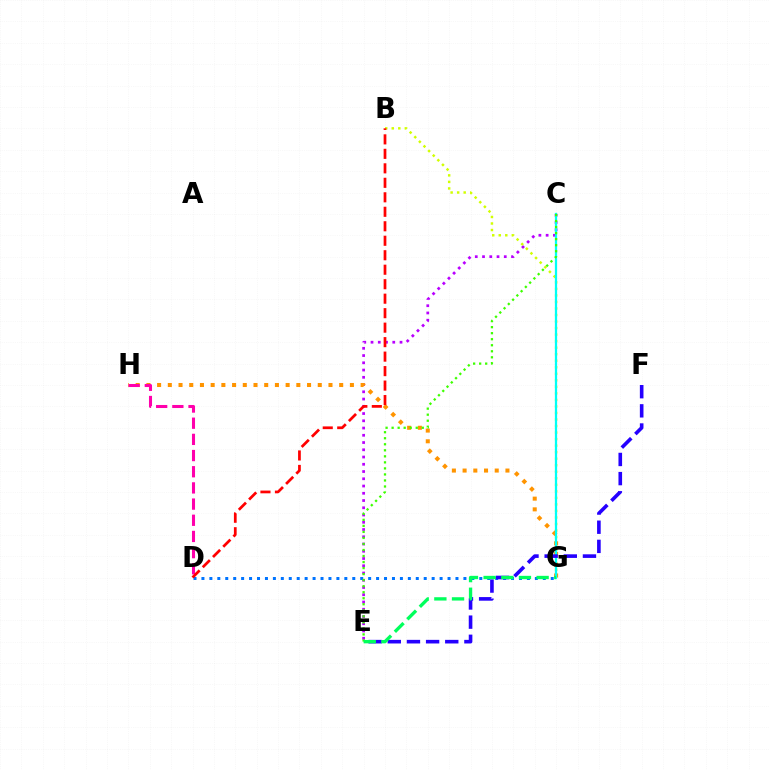{('C', 'E'): [{'color': '#b900ff', 'line_style': 'dotted', 'thickness': 1.97}, {'color': '#3dff00', 'line_style': 'dotted', 'thickness': 1.64}], ('B', 'G'): [{'color': '#d1ff00', 'line_style': 'dotted', 'thickness': 1.77}], ('G', 'H'): [{'color': '#ff9400', 'line_style': 'dotted', 'thickness': 2.91}], ('D', 'G'): [{'color': '#0074ff', 'line_style': 'dotted', 'thickness': 2.16}], ('D', 'H'): [{'color': '#ff00ac', 'line_style': 'dashed', 'thickness': 2.2}], ('C', 'G'): [{'color': '#00fff6', 'line_style': 'solid', 'thickness': 1.62}], ('B', 'D'): [{'color': '#ff0000', 'line_style': 'dashed', 'thickness': 1.97}], ('E', 'F'): [{'color': '#2500ff', 'line_style': 'dashed', 'thickness': 2.6}], ('E', 'G'): [{'color': '#00ff5c', 'line_style': 'dashed', 'thickness': 2.4}]}